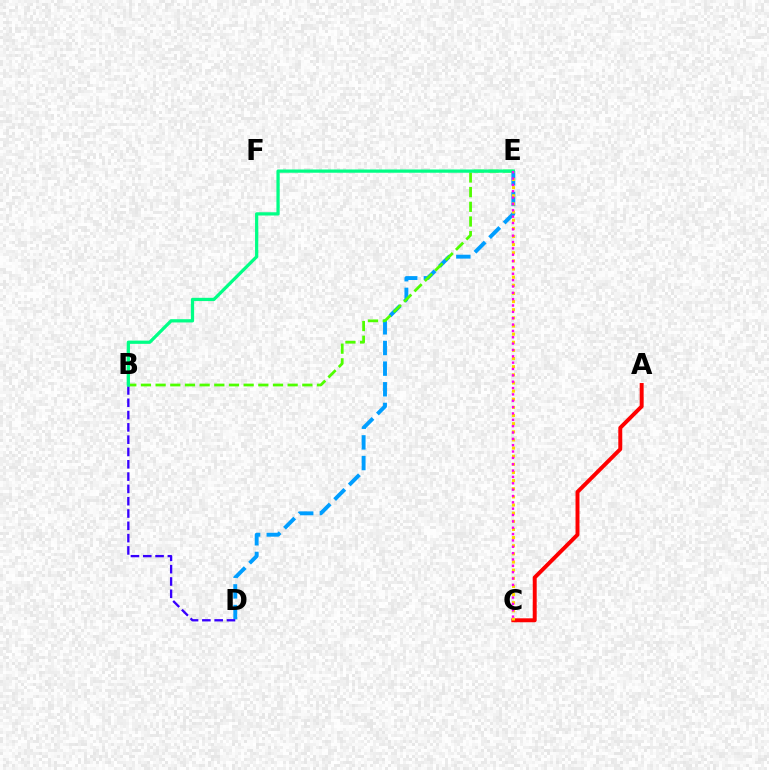{('D', 'E'): [{'color': '#009eff', 'line_style': 'dashed', 'thickness': 2.81}], ('A', 'C'): [{'color': '#ff0000', 'line_style': 'solid', 'thickness': 2.84}], ('B', 'D'): [{'color': '#3700ff', 'line_style': 'dashed', 'thickness': 1.67}], ('B', 'E'): [{'color': '#4fff00', 'line_style': 'dashed', 'thickness': 1.99}, {'color': '#00ff86', 'line_style': 'solid', 'thickness': 2.34}], ('C', 'E'): [{'color': '#ffd500', 'line_style': 'dotted', 'thickness': 2.21}, {'color': '#ff00ed', 'line_style': 'dotted', 'thickness': 1.72}]}